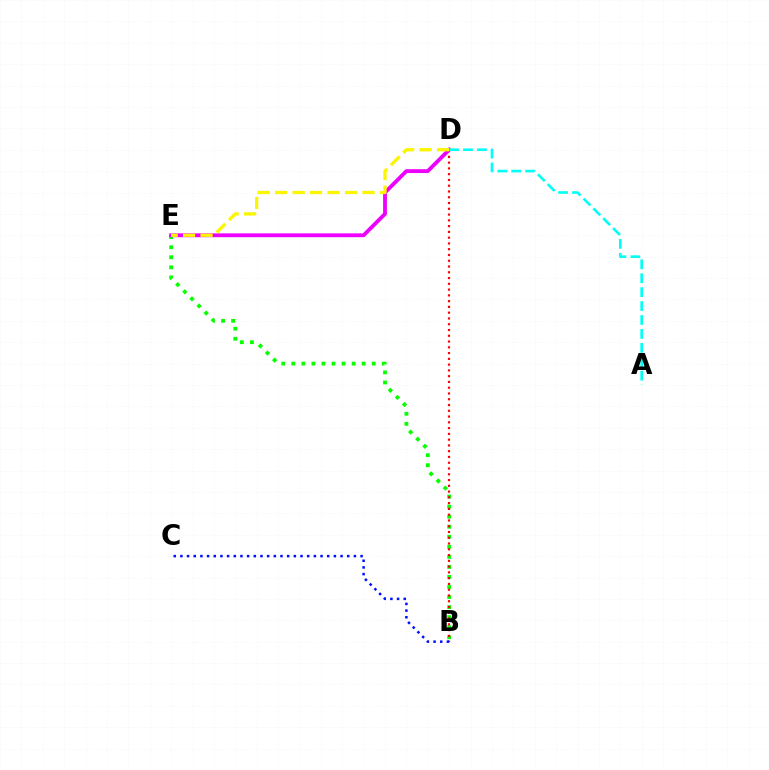{('B', 'E'): [{'color': '#08ff00', 'line_style': 'dotted', 'thickness': 2.73}], ('B', 'D'): [{'color': '#ff0000', 'line_style': 'dotted', 'thickness': 1.57}], ('B', 'C'): [{'color': '#0010ff', 'line_style': 'dotted', 'thickness': 1.81}], ('D', 'E'): [{'color': '#ee00ff', 'line_style': 'solid', 'thickness': 2.76}, {'color': '#fcf500', 'line_style': 'dashed', 'thickness': 2.37}], ('A', 'D'): [{'color': '#00fff6', 'line_style': 'dashed', 'thickness': 1.89}]}